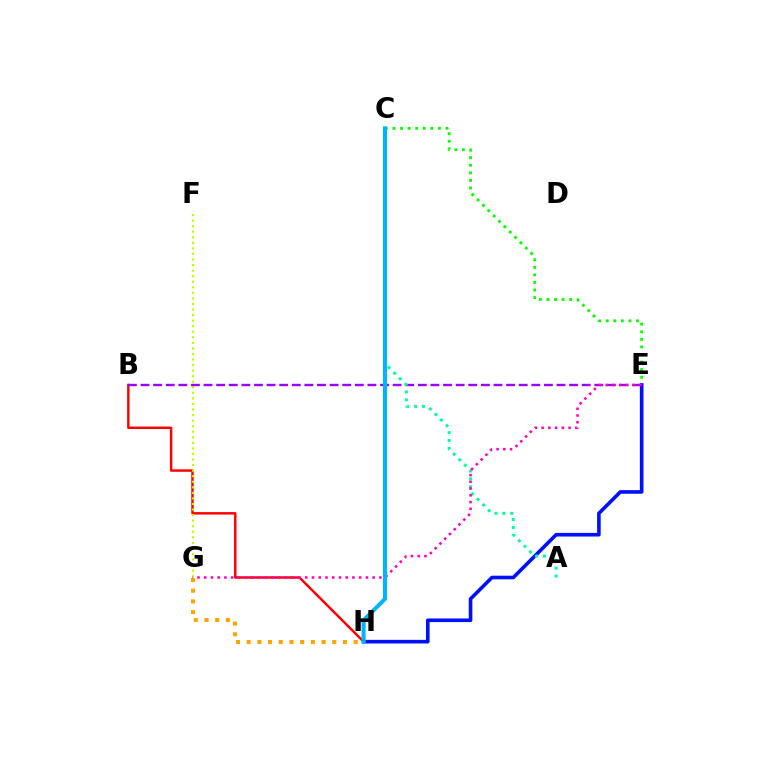{('G', 'H'): [{'color': '#ffa500', 'line_style': 'dotted', 'thickness': 2.91}], ('C', 'E'): [{'color': '#08ff00', 'line_style': 'dotted', 'thickness': 2.06}], ('B', 'H'): [{'color': '#ff0000', 'line_style': 'solid', 'thickness': 1.77}], ('F', 'G'): [{'color': '#b3ff00', 'line_style': 'dotted', 'thickness': 1.51}], ('B', 'E'): [{'color': '#9b00ff', 'line_style': 'dashed', 'thickness': 1.71}], ('E', 'H'): [{'color': '#0010ff', 'line_style': 'solid', 'thickness': 2.6}], ('A', 'C'): [{'color': '#00ff9d', 'line_style': 'dotted', 'thickness': 2.14}], ('E', 'G'): [{'color': '#ff00bd', 'line_style': 'dotted', 'thickness': 1.83}], ('C', 'H'): [{'color': '#00b5ff', 'line_style': 'solid', 'thickness': 2.91}]}